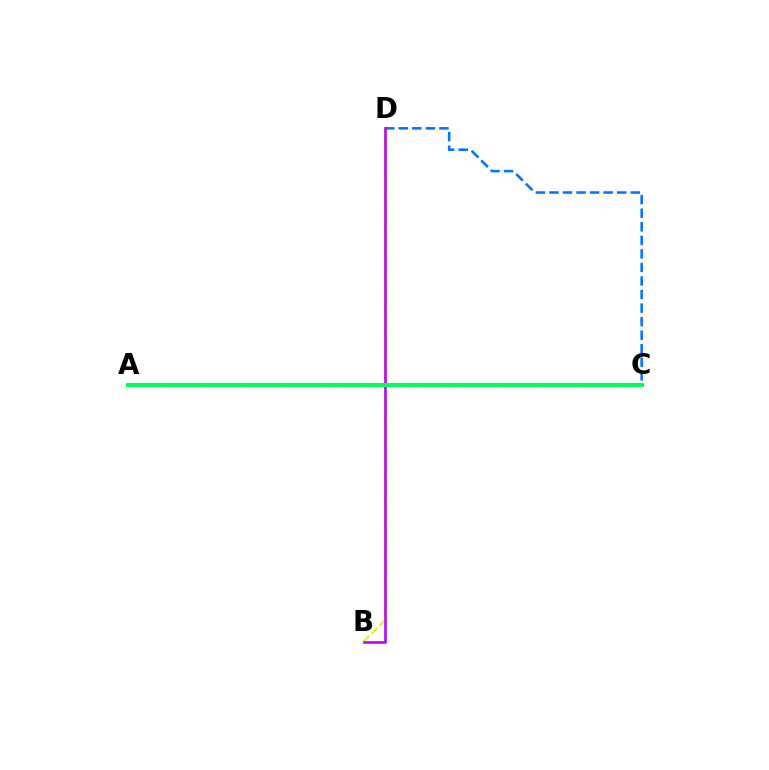{('C', 'D'): [{'color': '#0074ff', 'line_style': 'dashed', 'thickness': 1.84}], ('B', 'D'): [{'color': '#d1ff00', 'line_style': 'dashed', 'thickness': 1.53}, {'color': '#b900ff', 'line_style': 'solid', 'thickness': 1.85}], ('A', 'C'): [{'color': '#ff0000', 'line_style': 'dashed', 'thickness': 2.69}, {'color': '#00ff5c', 'line_style': 'solid', 'thickness': 2.87}]}